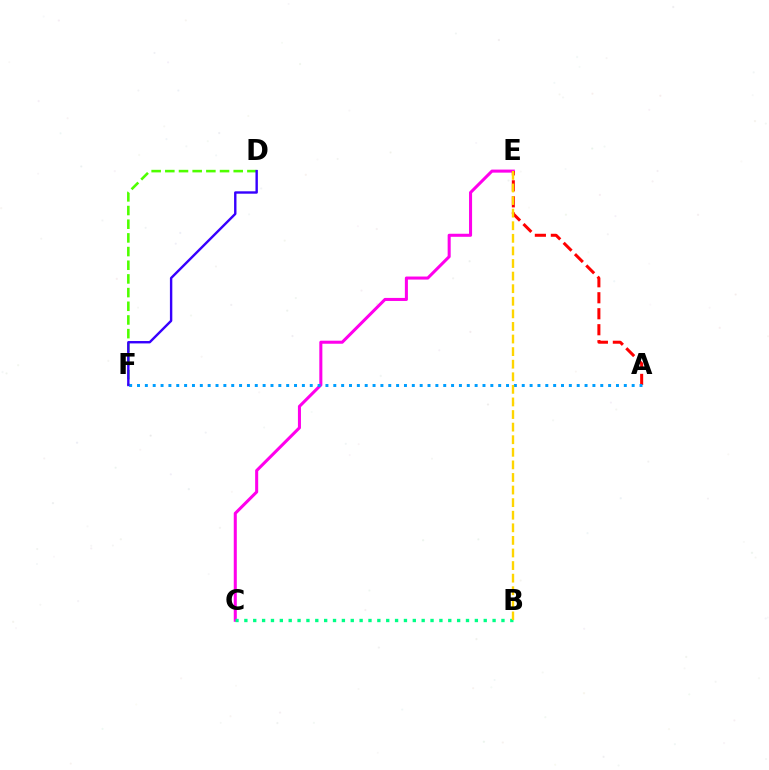{('C', 'E'): [{'color': '#ff00ed', 'line_style': 'solid', 'thickness': 2.19}], ('D', 'F'): [{'color': '#4fff00', 'line_style': 'dashed', 'thickness': 1.86}, {'color': '#3700ff', 'line_style': 'solid', 'thickness': 1.73}], ('A', 'E'): [{'color': '#ff0000', 'line_style': 'dashed', 'thickness': 2.17}], ('A', 'F'): [{'color': '#009eff', 'line_style': 'dotted', 'thickness': 2.13}], ('B', 'C'): [{'color': '#00ff86', 'line_style': 'dotted', 'thickness': 2.41}], ('B', 'E'): [{'color': '#ffd500', 'line_style': 'dashed', 'thickness': 1.71}]}